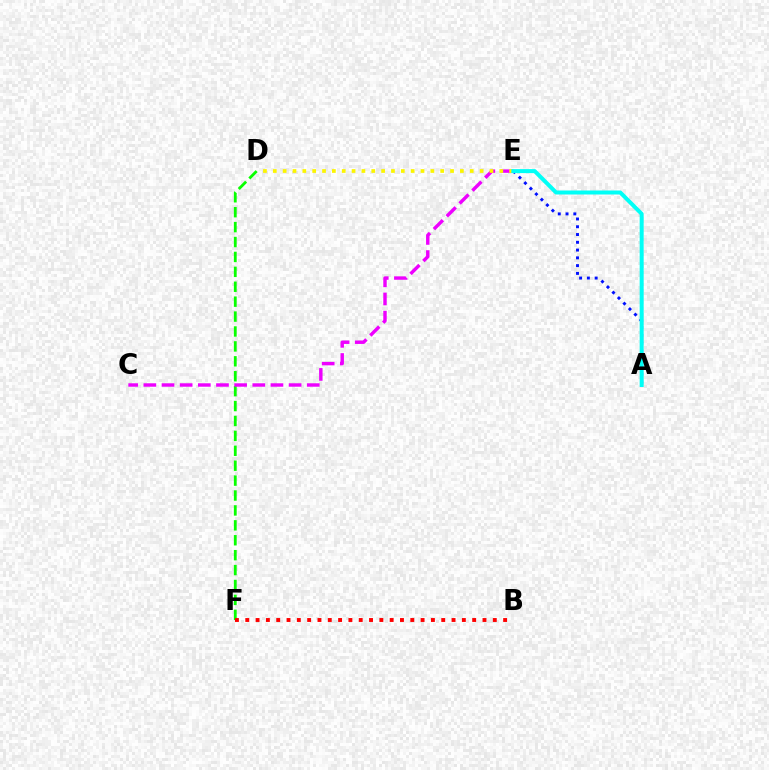{('D', 'F'): [{'color': '#08ff00', 'line_style': 'dashed', 'thickness': 2.03}], ('A', 'E'): [{'color': '#0010ff', 'line_style': 'dotted', 'thickness': 2.11}, {'color': '#00fff6', 'line_style': 'solid', 'thickness': 2.88}], ('C', 'E'): [{'color': '#ee00ff', 'line_style': 'dashed', 'thickness': 2.47}], ('D', 'E'): [{'color': '#fcf500', 'line_style': 'dotted', 'thickness': 2.68}], ('B', 'F'): [{'color': '#ff0000', 'line_style': 'dotted', 'thickness': 2.8}]}